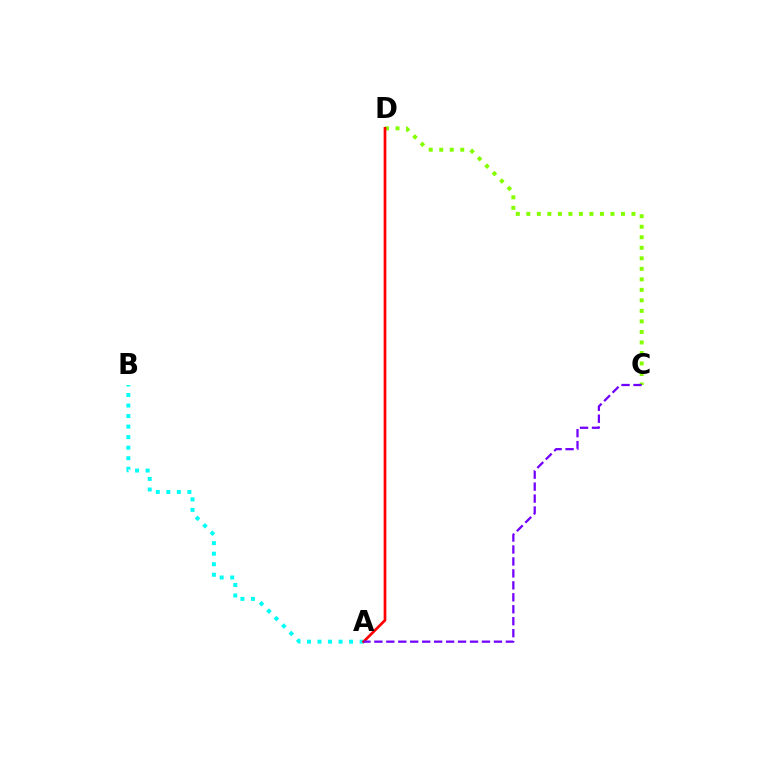{('C', 'D'): [{'color': '#84ff00', 'line_style': 'dotted', 'thickness': 2.86}], ('A', 'B'): [{'color': '#00fff6', 'line_style': 'dotted', 'thickness': 2.86}], ('A', 'D'): [{'color': '#ff0000', 'line_style': 'solid', 'thickness': 1.95}], ('A', 'C'): [{'color': '#7200ff', 'line_style': 'dashed', 'thickness': 1.62}]}